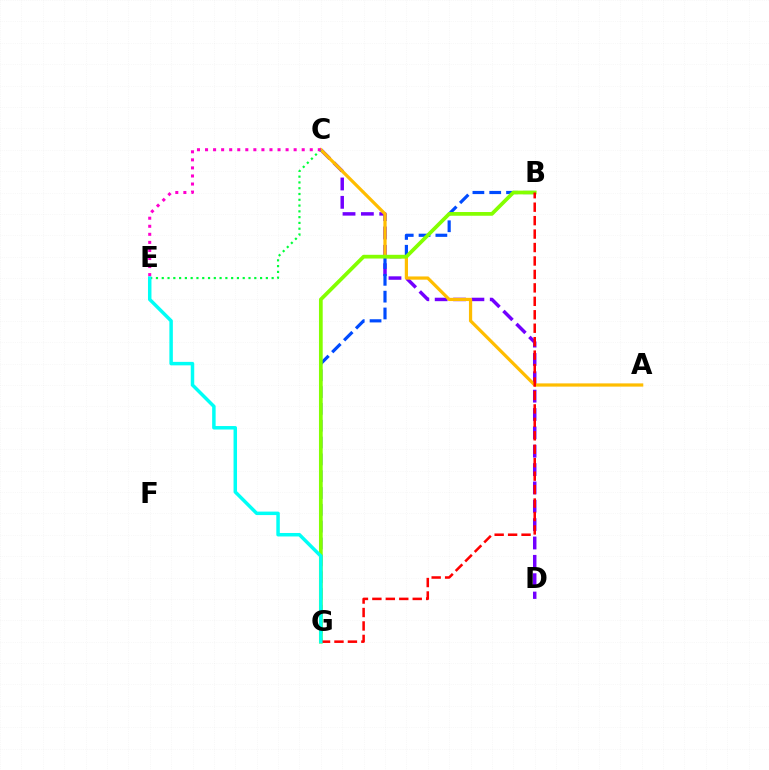{('C', 'D'): [{'color': '#7200ff', 'line_style': 'dashed', 'thickness': 2.49}], ('A', 'C'): [{'color': '#ffbd00', 'line_style': 'solid', 'thickness': 2.32}], ('B', 'G'): [{'color': '#004bff', 'line_style': 'dashed', 'thickness': 2.28}, {'color': '#84ff00', 'line_style': 'solid', 'thickness': 2.69}, {'color': '#ff0000', 'line_style': 'dashed', 'thickness': 1.83}], ('C', 'E'): [{'color': '#00ff39', 'line_style': 'dotted', 'thickness': 1.57}, {'color': '#ff00cf', 'line_style': 'dotted', 'thickness': 2.19}], ('E', 'G'): [{'color': '#00fff6', 'line_style': 'solid', 'thickness': 2.51}]}